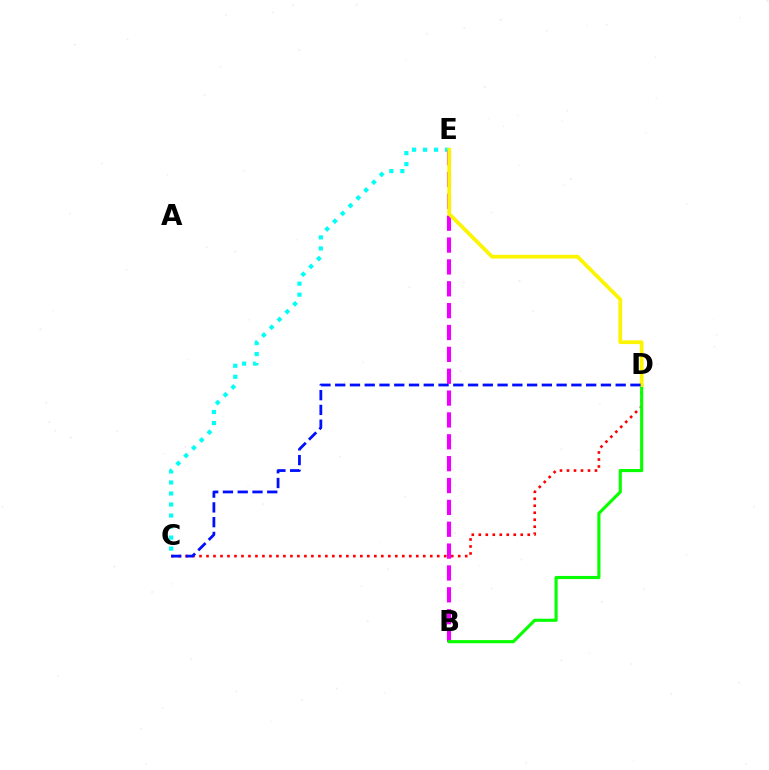{('C', 'D'): [{'color': '#ff0000', 'line_style': 'dotted', 'thickness': 1.9}, {'color': '#0010ff', 'line_style': 'dashed', 'thickness': 2.01}], ('C', 'E'): [{'color': '#00fff6', 'line_style': 'dotted', 'thickness': 2.99}], ('B', 'E'): [{'color': '#ee00ff', 'line_style': 'dashed', 'thickness': 2.97}], ('B', 'D'): [{'color': '#08ff00', 'line_style': 'solid', 'thickness': 2.25}], ('D', 'E'): [{'color': '#fcf500', 'line_style': 'solid', 'thickness': 2.68}]}